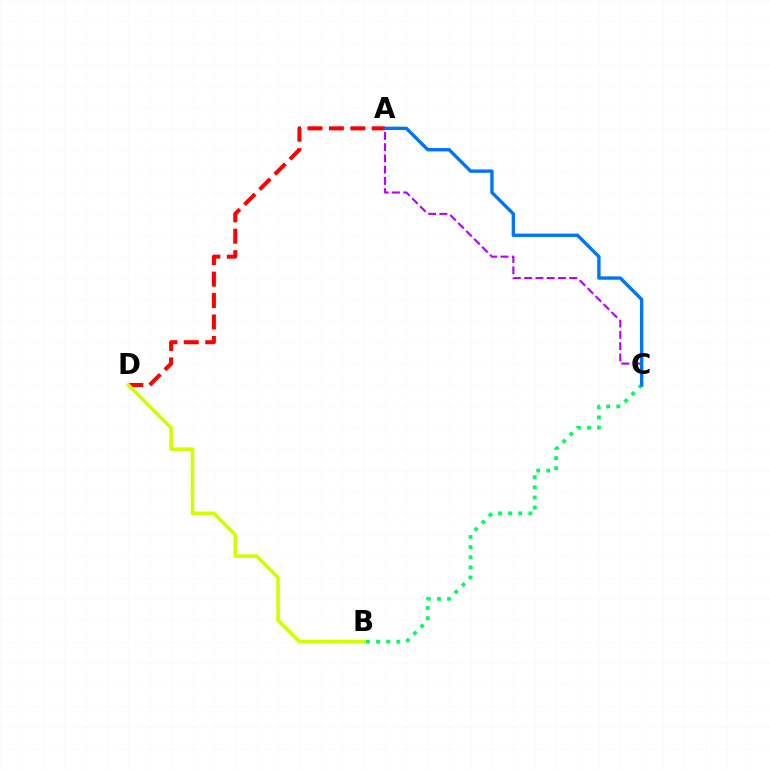{('A', 'C'): [{'color': '#b900ff', 'line_style': 'dashed', 'thickness': 1.53}, {'color': '#0074ff', 'line_style': 'solid', 'thickness': 2.43}], ('B', 'C'): [{'color': '#00ff5c', 'line_style': 'dotted', 'thickness': 2.75}], ('A', 'D'): [{'color': '#ff0000', 'line_style': 'dashed', 'thickness': 2.91}], ('B', 'D'): [{'color': '#d1ff00', 'line_style': 'solid', 'thickness': 2.59}]}